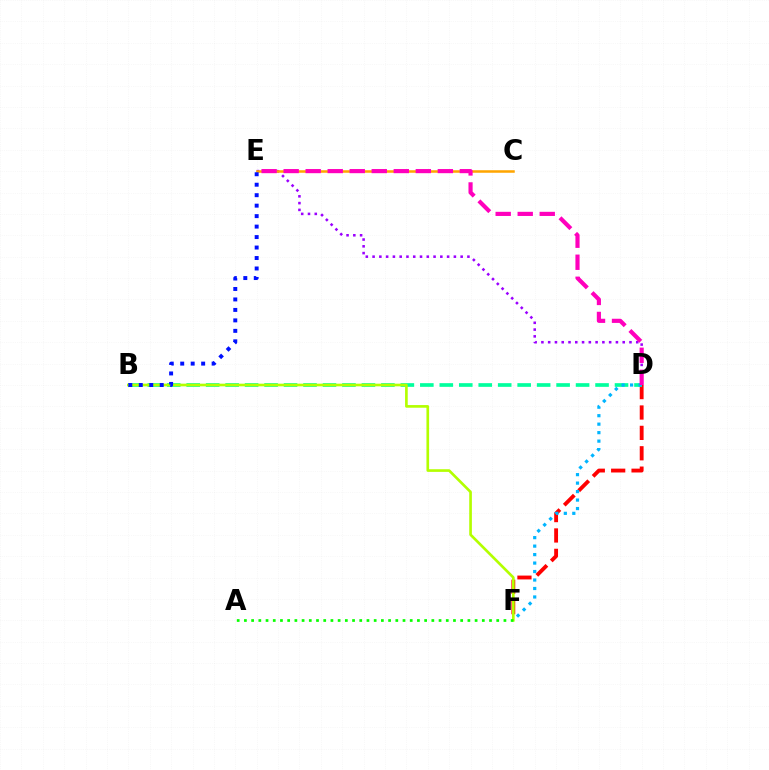{('D', 'F'): [{'color': '#ff0000', 'line_style': 'dashed', 'thickness': 2.77}, {'color': '#00b5ff', 'line_style': 'dotted', 'thickness': 2.3}], ('B', 'D'): [{'color': '#00ff9d', 'line_style': 'dashed', 'thickness': 2.64}], ('D', 'E'): [{'color': '#9b00ff', 'line_style': 'dotted', 'thickness': 1.84}, {'color': '#ff00bd', 'line_style': 'dashed', 'thickness': 2.99}], ('B', 'F'): [{'color': '#b3ff00', 'line_style': 'solid', 'thickness': 1.91}], ('C', 'E'): [{'color': '#ffa500', 'line_style': 'solid', 'thickness': 1.82}], ('B', 'E'): [{'color': '#0010ff', 'line_style': 'dotted', 'thickness': 2.84}], ('A', 'F'): [{'color': '#08ff00', 'line_style': 'dotted', 'thickness': 1.96}]}